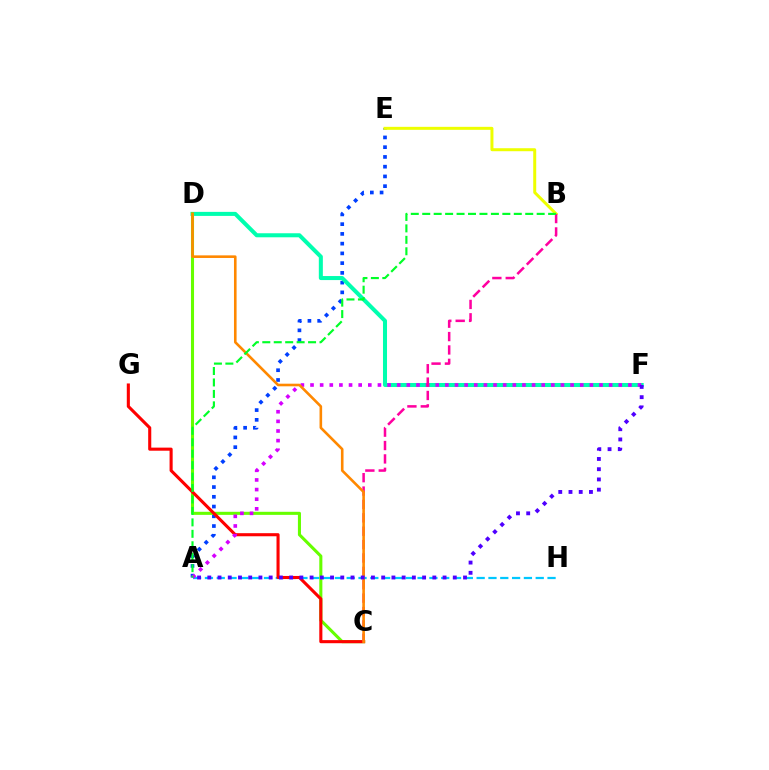{('A', 'H'): [{'color': '#00c7ff', 'line_style': 'dashed', 'thickness': 1.6}], ('A', 'E'): [{'color': '#003fff', 'line_style': 'dotted', 'thickness': 2.65}], ('D', 'F'): [{'color': '#00ffaf', 'line_style': 'solid', 'thickness': 2.9}], ('C', 'D'): [{'color': '#66ff00', 'line_style': 'solid', 'thickness': 2.21}, {'color': '#ff8800', 'line_style': 'solid', 'thickness': 1.88}], ('C', 'G'): [{'color': '#ff0000', 'line_style': 'solid', 'thickness': 2.22}], ('B', 'E'): [{'color': '#eeff00', 'line_style': 'solid', 'thickness': 2.16}], ('A', 'F'): [{'color': '#d600ff', 'line_style': 'dotted', 'thickness': 2.62}, {'color': '#4f00ff', 'line_style': 'dotted', 'thickness': 2.78}], ('B', 'C'): [{'color': '#ff00a0', 'line_style': 'dashed', 'thickness': 1.82}], ('A', 'B'): [{'color': '#00ff27', 'line_style': 'dashed', 'thickness': 1.55}]}